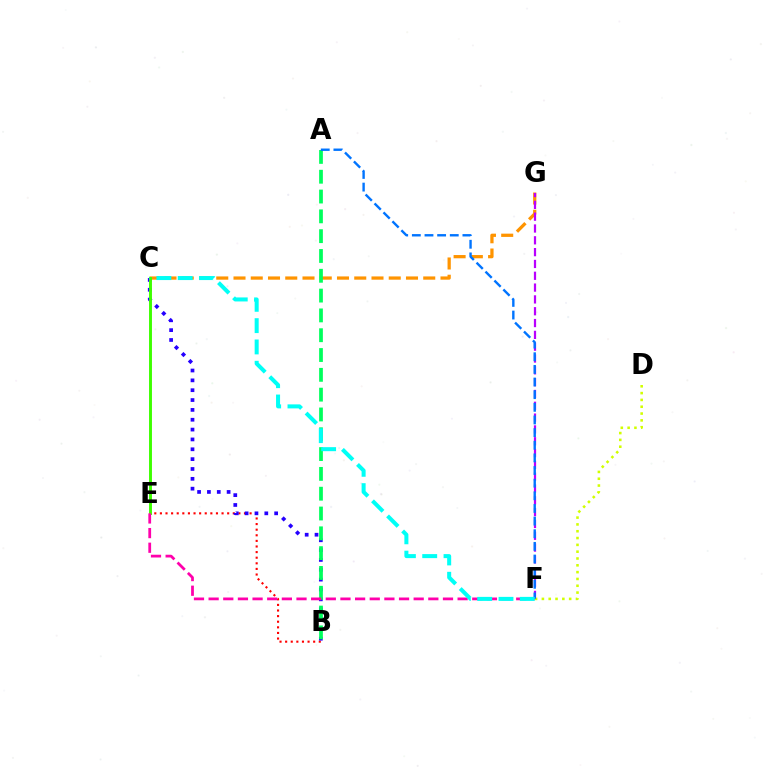{('B', 'E'): [{'color': '#ff0000', 'line_style': 'dotted', 'thickness': 1.52}], ('C', 'G'): [{'color': '#ff9400', 'line_style': 'dashed', 'thickness': 2.34}], ('B', 'C'): [{'color': '#2500ff', 'line_style': 'dotted', 'thickness': 2.68}], ('C', 'E'): [{'color': '#3dff00', 'line_style': 'solid', 'thickness': 2.1}], ('A', 'B'): [{'color': '#00ff5c', 'line_style': 'dashed', 'thickness': 2.69}], ('F', 'G'): [{'color': '#b900ff', 'line_style': 'dashed', 'thickness': 1.61}], ('D', 'F'): [{'color': '#d1ff00', 'line_style': 'dotted', 'thickness': 1.85}], ('A', 'F'): [{'color': '#0074ff', 'line_style': 'dashed', 'thickness': 1.72}], ('E', 'F'): [{'color': '#ff00ac', 'line_style': 'dashed', 'thickness': 1.99}], ('C', 'F'): [{'color': '#00fff6', 'line_style': 'dashed', 'thickness': 2.89}]}